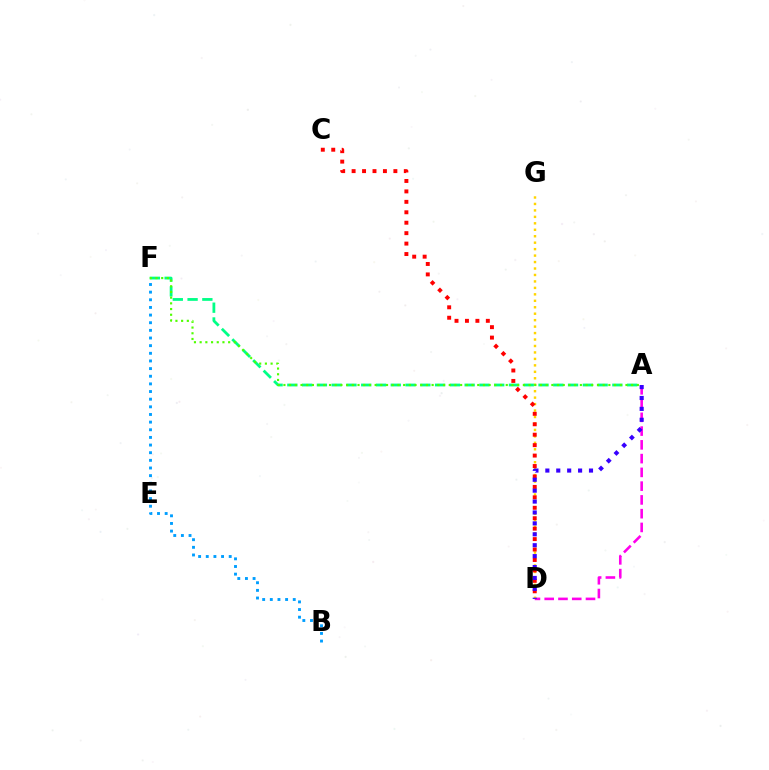{('A', 'D'): [{'color': '#ff00ed', 'line_style': 'dashed', 'thickness': 1.87}, {'color': '#3700ff', 'line_style': 'dotted', 'thickness': 2.96}], ('B', 'F'): [{'color': '#009eff', 'line_style': 'dotted', 'thickness': 2.08}], ('D', 'G'): [{'color': '#ffd500', 'line_style': 'dotted', 'thickness': 1.75}], ('A', 'F'): [{'color': '#00ff86', 'line_style': 'dashed', 'thickness': 2.01}, {'color': '#4fff00', 'line_style': 'dotted', 'thickness': 1.55}], ('C', 'D'): [{'color': '#ff0000', 'line_style': 'dotted', 'thickness': 2.84}]}